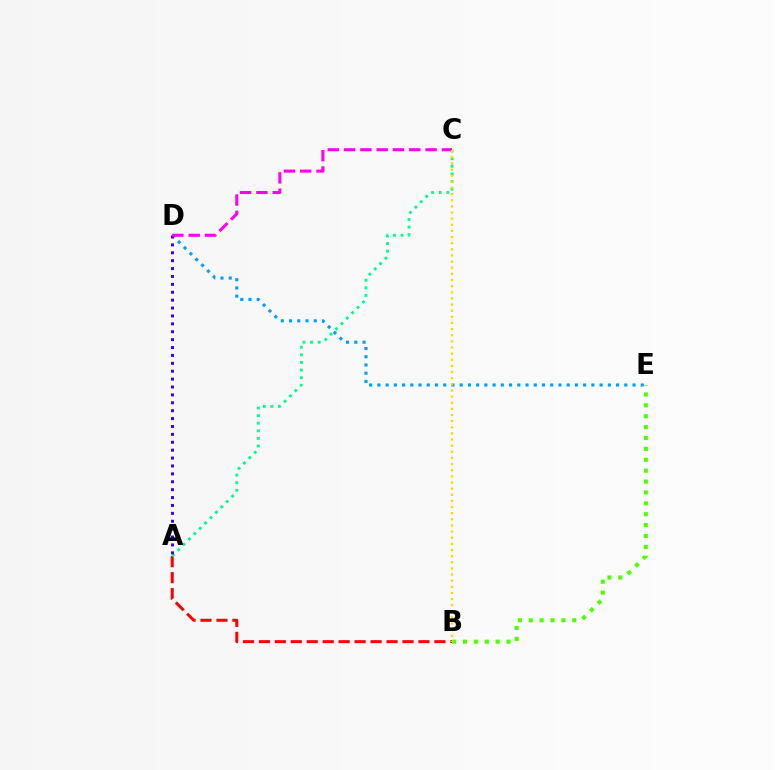{('A', 'B'): [{'color': '#ff0000', 'line_style': 'dashed', 'thickness': 2.17}], ('D', 'E'): [{'color': '#009eff', 'line_style': 'dotted', 'thickness': 2.24}], ('B', 'E'): [{'color': '#4fff00', 'line_style': 'dotted', 'thickness': 2.96}], ('A', 'C'): [{'color': '#00ff86', 'line_style': 'dotted', 'thickness': 2.07}], ('A', 'D'): [{'color': '#3700ff', 'line_style': 'dotted', 'thickness': 2.15}], ('C', 'D'): [{'color': '#ff00ed', 'line_style': 'dashed', 'thickness': 2.22}], ('B', 'C'): [{'color': '#ffd500', 'line_style': 'dotted', 'thickness': 1.67}]}